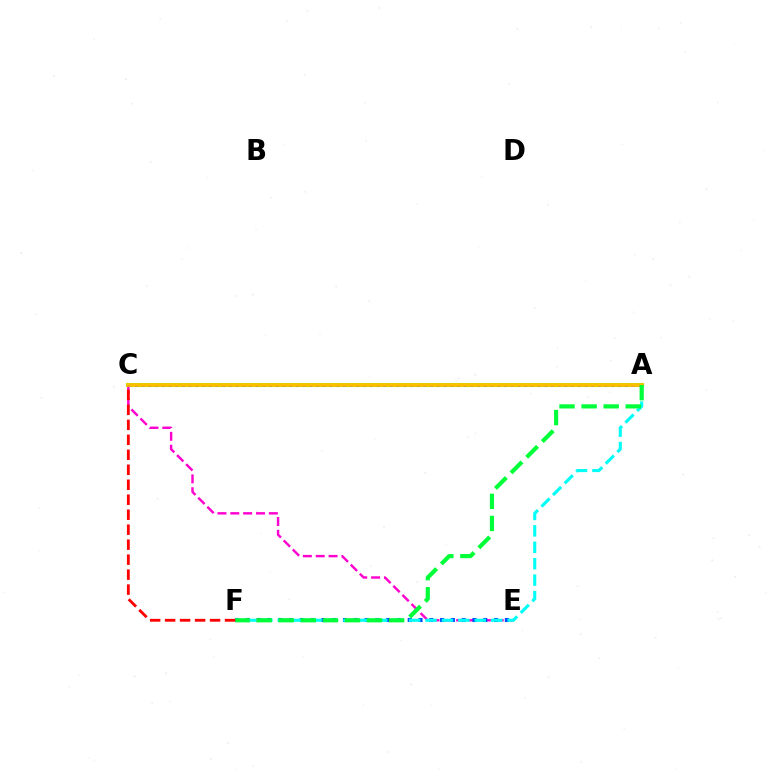{('C', 'E'): [{'color': '#ff00cf', 'line_style': 'dashed', 'thickness': 1.75}], ('E', 'F'): [{'color': '#004bff', 'line_style': 'dotted', 'thickness': 2.93}], ('A', 'C'): [{'color': '#84ff00', 'line_style': 'solid', 'thickness': 2.95}, {'color': '#7200ff', 'line_style': 'dotted', 'thickness': 1.82}, {'color': '#ffbd00', 'line_style': 'solid', 'thickness': 2.55}], ('A', 'F'): [{'color': '#00fff6', 'line_style': 'dashed', 'thickness': 2.23}, {'color': '#00ff39', 'line_style': 'dashed', 'thickness': 3.0}], ('C', 'F'): [{'color': '#ff0000', 'line_style': 'dashed', 'thickness': 2.04}]}